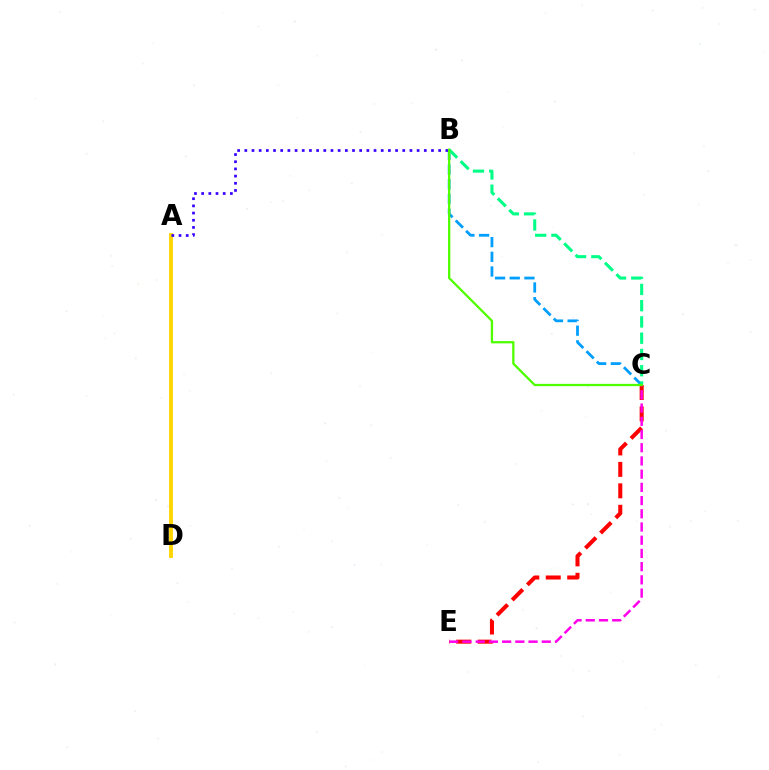{('A', 'D'): [{'color': '#ffd500', 'line_style': 'solid', 'thickness': 2.77}], ('C', 'E'): [{'color': '#ff0000', 'line_style': 'dashed', 'thickness': 2.91}, {'color': '#ff00ed', 'line_style': 'dashed', 'thickness': 1.8}], ('B', 'C'): [{'color': '#009eff', 'line_style': 'dashed', 'thickness': 2.0}, {'color': '#00ff86', 'line_style': 'dashed', 'thickness': 2.21}, {'color': '#4fff00', 'line_style': 'solid', 'thickness': 1.65}], ('A', 'B'): [{'color': '#3700ff', 'line_style': 'dotted', 'thickness': 1.95}]}